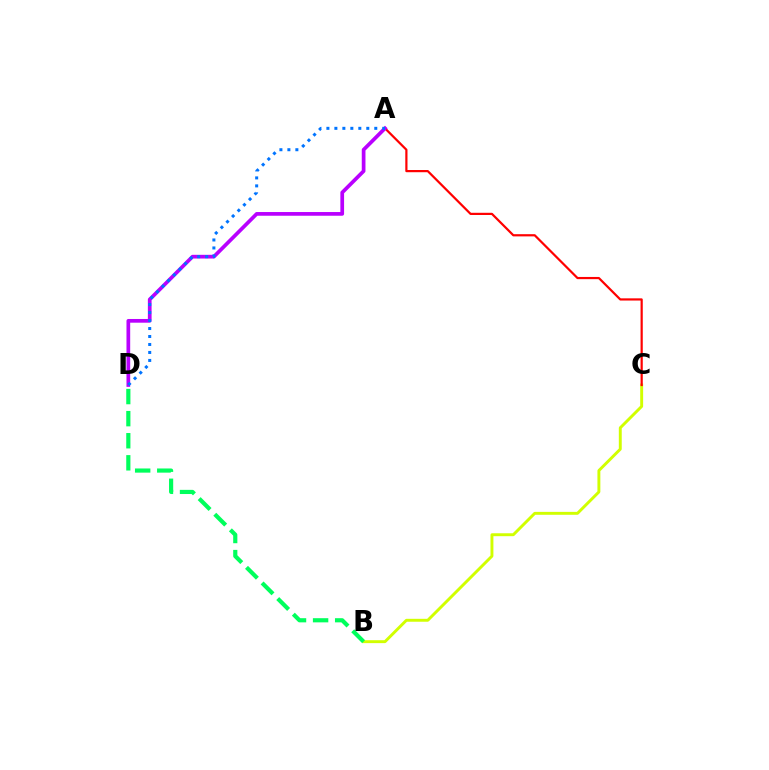{('B', 'C'): [{'color': '#d1ff00', 'line_style': 'solid', 'thickness': 2.1}], ('A', 'C'): [{'color': '#ff0000', 'line_style': 'solid', 'thickness': 1.59}], ('A', 'D'): [{'color': '#b900ff', 'line_style': 'solid', 'thickness': 2.67}, {'color': '#0074ff', 'line_style': 'dotted', 'thickness': 2.17}], ('B', 'D'): [{'color': '#00ff5c', 'line_style': 'dashed', 'thickness': 3.0}]}